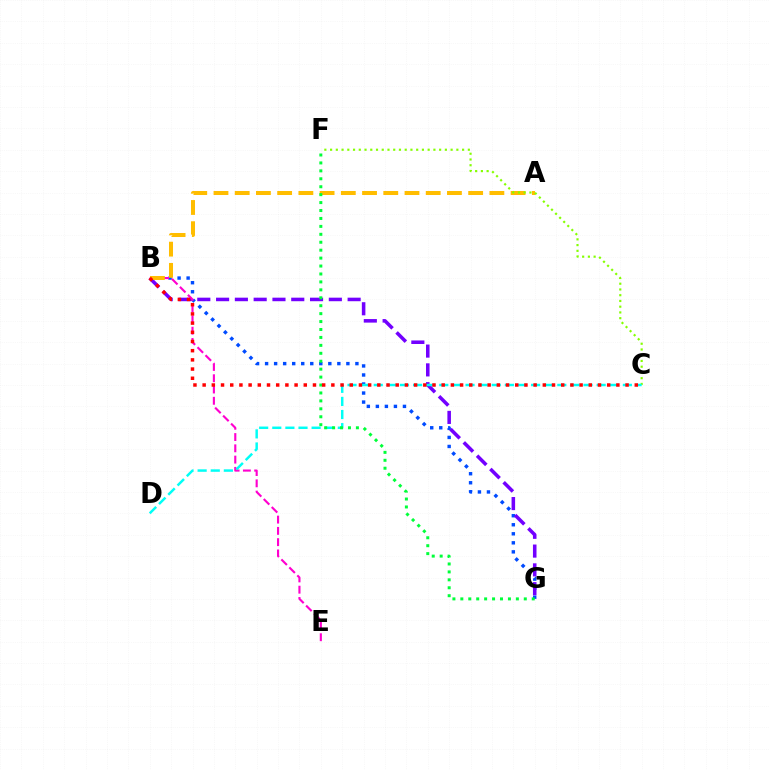{('B', 'G'): [{'color': '#004bff', 'line_style': 'dotted', 'thickness': 2.45}, {'color': '#7200ff', 'line_style': 'dashed', 'thickness': 2.55}], ('B', 'E'): [{'color': '#ff00cf', 'line_style': 'dashed', 'thickness': 1.53}], ('A', 'B'): [{'color': '#ffbd00', 'line_style': 'dashed', 'thickness': 2.88}], ('C', 'F'): [{'color': '#84ff00', 'line_style': 'dotted', 'thickness': 1.56}], ('C', 'D'): [{'color': '#00fff6', 'line_style': 'dashed', 'thickness': 1.78}], ('F', 'G'): [{'color': '#00ff39', 'line_style': 'dotted', 'thickness': 2.16}], ('B', 'C'): [{'color': '#ff0000', 'line_style': 'dotted', 'thickness': 2.5}]}